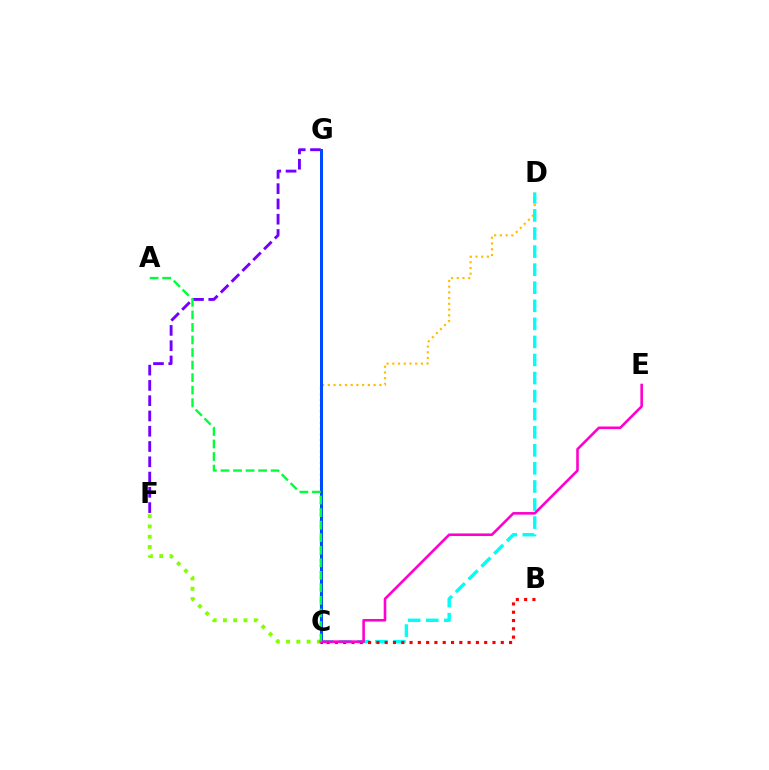{('C', 'D'): [{'color': '#ffbd00', 'line_style': 'dotted', 'thickness': 1.56}, {'color': '#00fff6', 'line_style': 'dashed', 'thickness': 2.45}], ('F', 'G'): [{'color': '#7200ff', 'line_style': 'dashed', 'thickness': 2.08}], ('B', 'C'): [{'color': '#ff0000', 'line_style': 'dotted', 'thickness': 2.25}], ('C', 'G'): [{'color': '#004bff', 'line_style': 'solid', 'thickness': 2.17}], ('C', 'F'): [{'color': '#84ff00', 'line_style': 'dotted', 'thickness': 2.79}], ('C', 'E'): [{'color': '#ff00cf', 'line_style': 'solid', 'thickness': 1.87}], ('A', 'C'): [{'color': '#00ff39', 'line_style': 'dashed', 'thickness': 1.7}]}